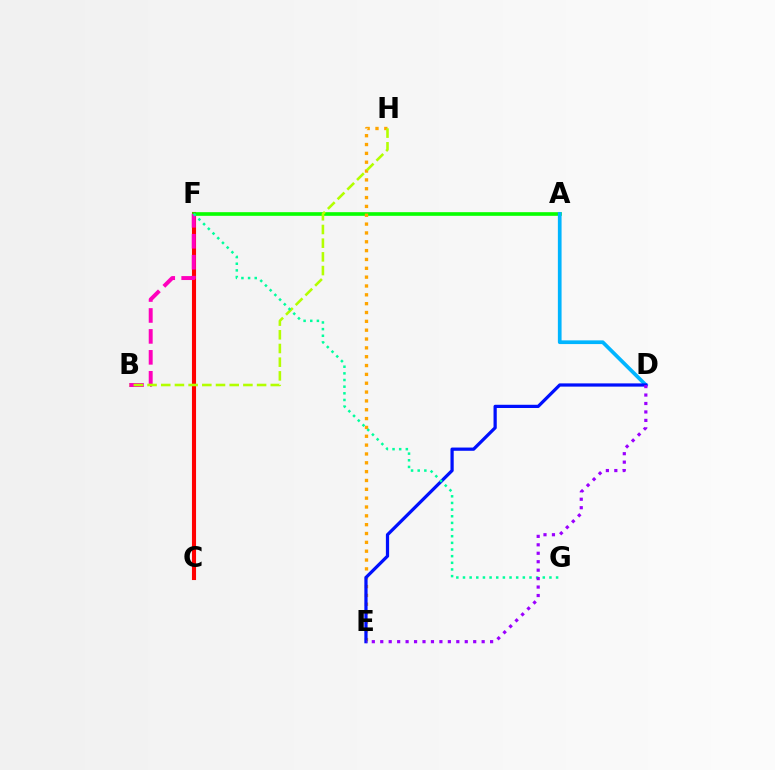{('C', 'F'): [{'color': '#ff0000', 'line_style': 'solid', 'thickness': 2.95}], ('A', 'F'): [{'color': '#08ff00', 'line_style': 'solid', 'thickness': 2.63}], ('E', 'H'): [{'color': '#ffa500', 'line_style': 'dotted', 'thickness': 2.4}], ('B', 'F'): [{'color': '#ff00bd', 'line_style': 'dashed', 'thickness': 2.84}], ('A', 'D'): [{'color': '#00b5ff', 'line_style': 'solid', 'thickness': 2.66}], ('B', 'H'): [{'color': '#b3ff00', 'line_style': 'dashed', 'thickness': 1.86}], ('D', 'E'): [{'color': '#0010ff', 'line_style': 'solid', 'thickness': 2.33}, {'color': '#9b00ff', 'line_style': 'dotted', 'thickness': 2.3}], ('F', 'G'): [{'color': '#00ff9d', 'line_style': 'dotted', 'thickness': 1.81}]}